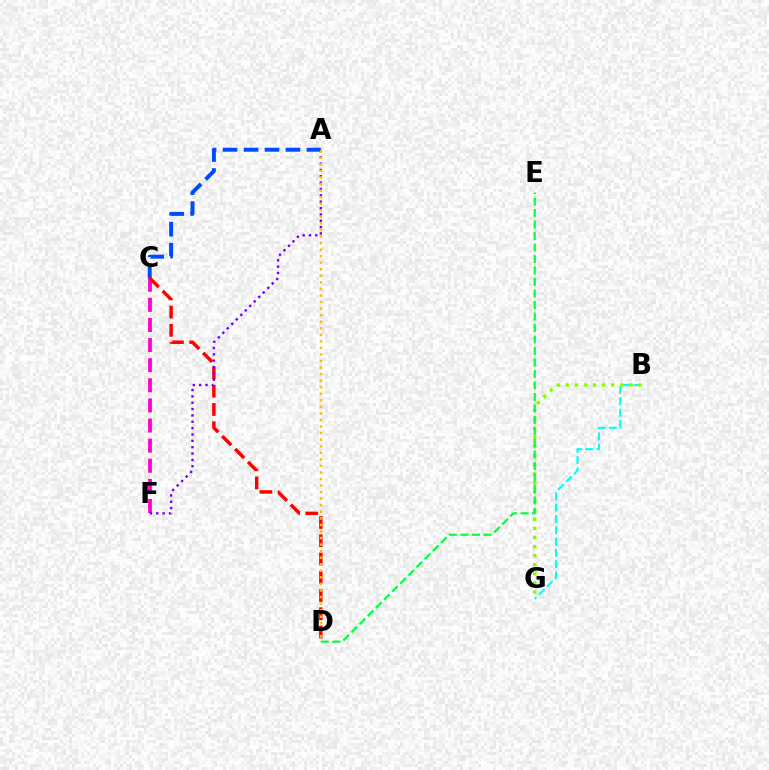{('B', 'G'): [{'color': '#00fff6', 'line_style': 'dashed', 'thickness': 1.53}, {'color': '#84ff00', 'line_style': 'dotted', 'thickness': 2.47}], ('C', 'F'): [{'color': '#ff00cf', 'line_style': 'dashed', 'thickness': 2.73}], ('C', 'D'): [{'color': '#ff0000', 'line_style': 'dashed', 'thickness': 2.48}], ('D', 'E'): [{'color': '#00ff39', 'line_style': 'dashed', 'thickness': 1.56}], ('A', 'F'): [{'color': '#7200ff', 'line_style': 'dotted', 'thickness': 1.72}], ('A', 'C'): [{'color': '#004bff', 'line_style': 'dashed', 'thickness': 2.85}], ('A', 'D'): [{'color': '#ffbd00', 'line_style': 'dotted', 'thickness': 1.78}]}